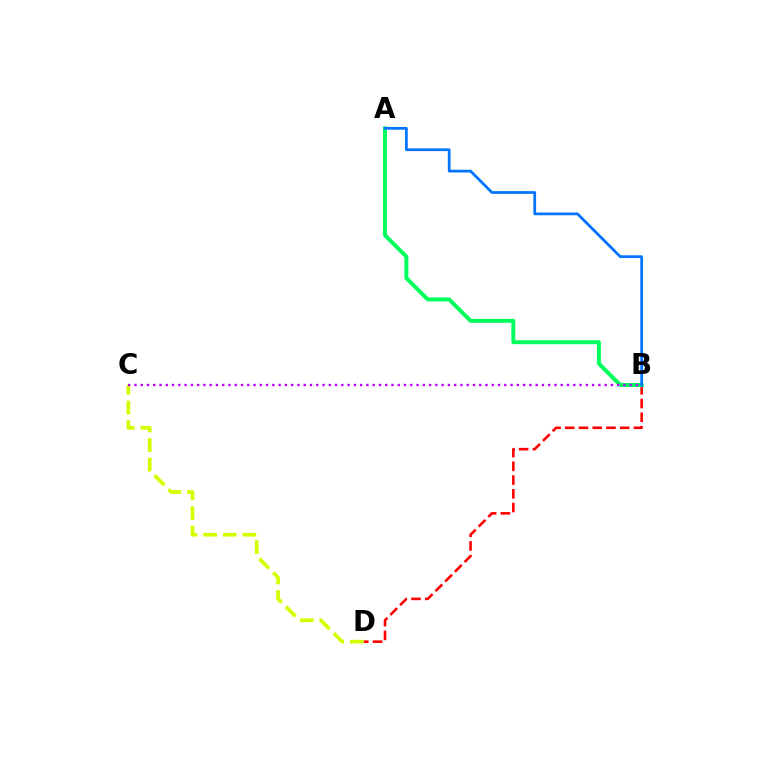{('B', 'D'): [{'color': '#ff0000', 'line_style': 'dashed', 'thickness': 1.87}], ('C', 'D'): [{'color': '#d1ff00', 'line_style': 'dashed', 'thickness': 2.67}], ('A', 'B'): [{'color': '#00ff5c', 'line_style': 'solid', 'thickness': 2.86}, {'color': '#0074ff', 'line_style': 'solid', 'thickness': 1.97}], ('B', 'C'): [{'color': '#b900ff', 'line_style': 'dotted', 'thickness': 1.7}]}